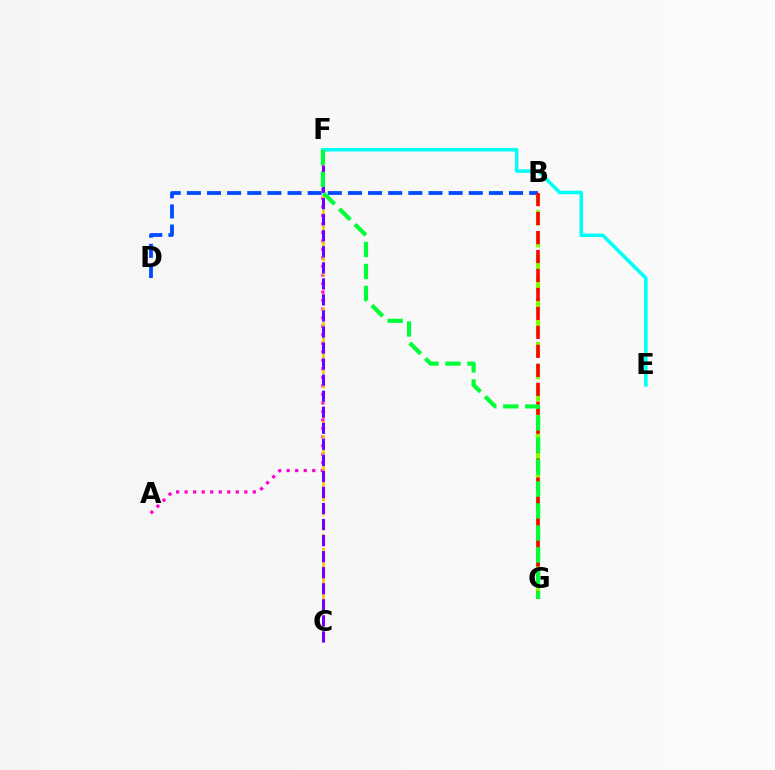{('B', 'G'): [{'color': '#84ff00', 'line_style': 'dashed', 'thickness': 2.99}, {'color': '#ff0000', 'line_style': 'dashed', 'thickness': 2.58}], ('B', 'D'): [{'color': '#004bff', 'line_style': 'dashed', 'thickness': 2.74}], ('A', 'F'): [{'color': '#ff00cf', 'line_style': 'dotted', 'thickness': 2.32}], ('C', 'F'): [{'color': '#ffbd00', 'line_style': 'dashed', 'thickness': 1.92}, {'color': '#7200ff', 'line_style': 'dashed', 'thickness': 2.18}], ('E', 'F'): [{'color': '#00fff6', 'line_style': 'solid', 'thickness': 2.54}], ('F', 'G'): [{'color': '#00ff39', 'line_style': 'dashed', 'thickness': 2.99}]}